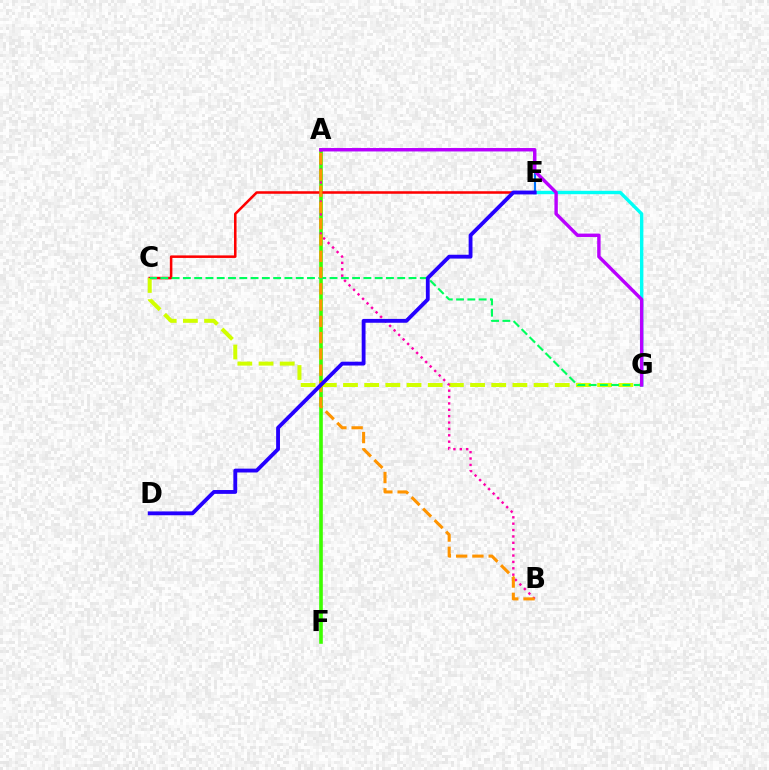{('A', 'F'): [{'color': '#3dff00', 'line_style': 'solid', 'thickness': 2.61}], ('C', 'E'): [{'color': '#ff0000', 'line_style': 'solid', 'thickness': 1.82}], ('C', 'G'): [{'color': '#d1ff00', 'line_style': 'dashed', 'thickness': 2.88}, {'color': '#00ff5c', 'line_style': 'dashed', 'thickness': 1.53}], ('E', 'G'): [{'color': '#00fff6', 'line_style': 'solid', 'thickness': 2.44}], ('A', 'B'): [{'color': '#ff00ac', 'line_style': 'dotted', 'thickness': 1.73}, {'color': '#ff9400', 'line_style': 'dashed', 'thickness': 2.21}], ('A', 'E'): [{'color': '#0074ff', 'line_style': 'solid', 'thickness': 1.55}], ('A', 'G'): [{'color': '#b900ff', 'line_style': 'solid', 'thickness': 2.44}], ('D', 'E'): [{'color': '#2500ff', 'line_style': 'solid', 'thickness': 2.76}]}